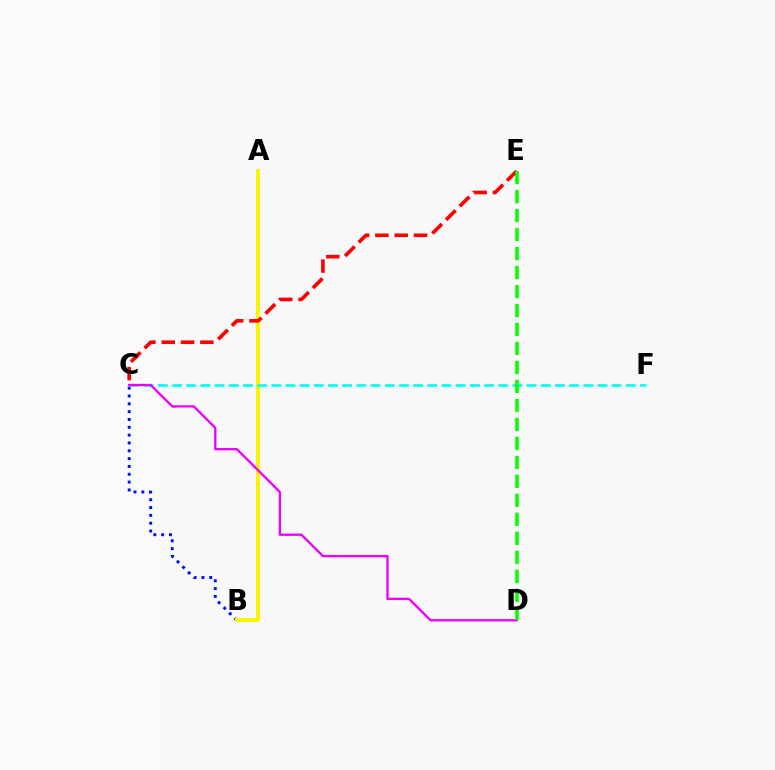{('B', 'C'): [{'color': '#0010ff', 'line_style': 'dotted', 'thickness': 2.13}], ('A', 'B'): [{'color': '#fcf500', 'line_style': 'solid', 'thickness': 2.87}], ('C', 'E'): [{'color': '#ff0000', 'line_style': 'dashed', 'thickness': 2.62}], ('C', 'F'): [{'color': '#00fff6', 'line_style': 'dashed', 'thickness': 1.93}], ('C', 'D'): [{'color': '#ee00ff', 'line_style': 'solid', 'thickness': 1.67}], ('D', 'E'): [{'color': '#08ff00', 'line_style': 'dashed', 'thickness': 2.58}]}